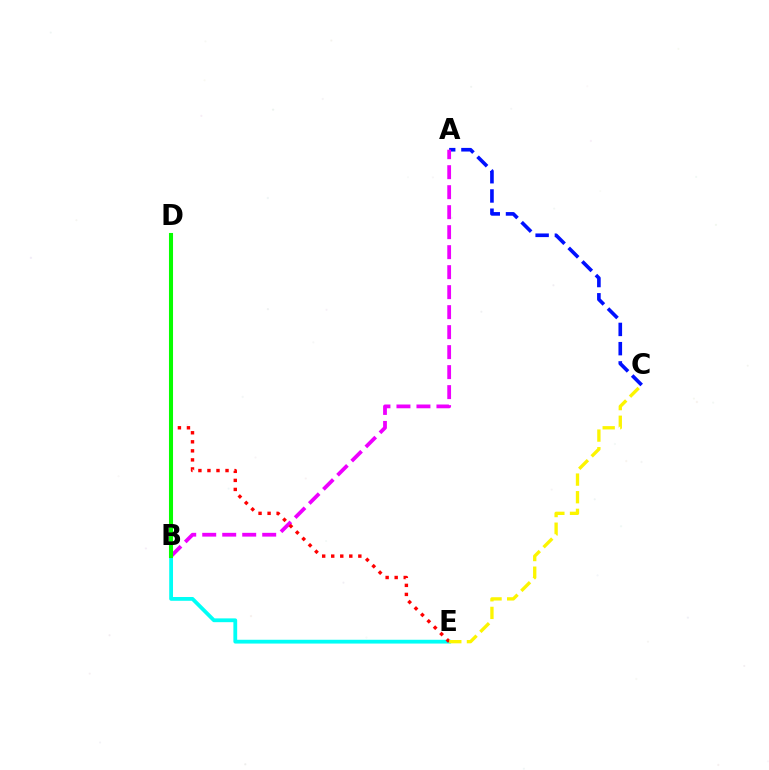{('A', 'C'): [{'color': '#0010ff', 'line_style': 'dashed', 'thickness': 2.61}], ('A', 'B'): [{'color': '#ee00ff', 'line_style': 'dashed', 'thickness': 2.72}], ('B', 'E'): [{'color': '#00fff6', 'line_style': 'solid', 'thickness': 2.73}], ('D', 'E'): [{'color': '#ff0000', 'line_style': 'dotted', 'thickness': 2.46}], ('B', 'D'): [{'color': '#08ff00', 'line_style': 'solid', 'thickness': 2.93}], ('C', 'E'): [{'color': '#fcf500', 'line_style': 'dashed', 'thickness': 2.39}]}